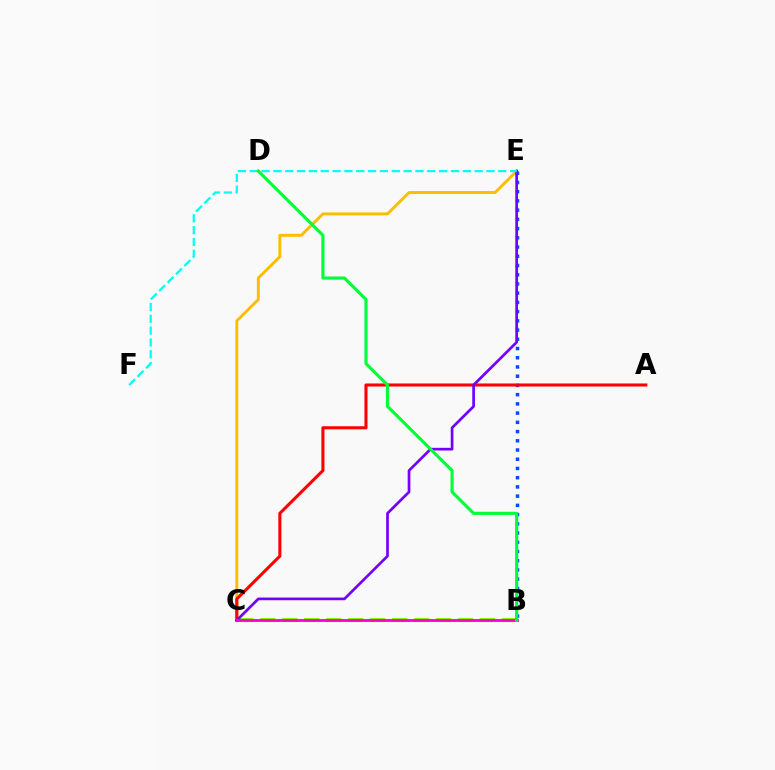{('B', 'C'): [{'color': '#84ff00', 'line_style': 'dashed', 'thickness': 2.98}, {'color': '#ff00cf', 'line_style': 'solid', 'thickness': 2.03}], ('C', 'E'): [{'color': '#ffbd00', 'line_style': 'solid', 'thickness': 2.12}, {'color': '#7200ff', 'line_style': 'solid', 'thickness': 1.94}], ('B', 'E'): [{'color': '#004bff', 'line_style': 'dotted', 'thickness': 2.51}], ('A', 'C'): [{'color': '#ff0000', 'line_style': 'solid', 'thickness': 2.21}], ('E', 'F'): [{'color': '#00fff6', 'line_style': 'dashed', 'thickness': 1.61}], ('B', 'D'): [{'color': '#00ff39', 'line_style': 'solid', 'thickness': 2.26}]}